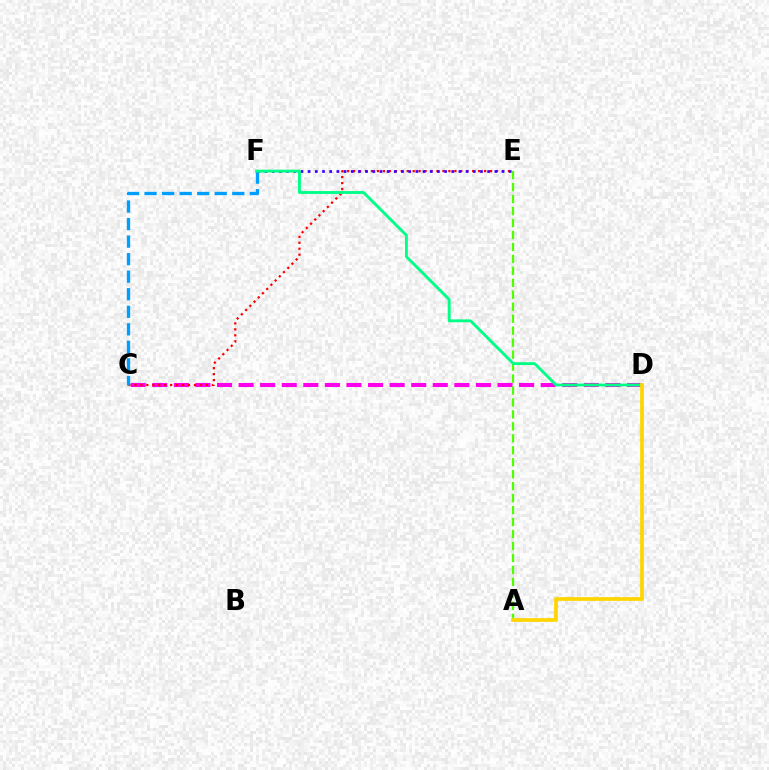{('C', 'D'): [{'color': '#ff00ed', 'line_style': 'dashed', 'thickness': 2.93}], ('C', 'E'): [{'color': '#ff0000', 'line_style': 'dotted', 'thickness': 1.62}], ('E', 'F'): [{'color': '#3700ff', 'line_style': 'dotted', 'thickness': 1.95}], ('A', 'E'): [{'color': '#4fff00', 'line_style': 'dashed', 'thickness': 1.62}], ('C', 'F'): [{'color': '#009eff', 'line_style': 'dashed', 'thickness': 2.38}], ('D', 'F'): [{'color': '#00ff86', 'line_style': 'solid', 'thickness': 2.07}], ('A', 'D'): [{'color': '#ffd500', 'line_style': 'solid', 'thickness': 2.69}]}